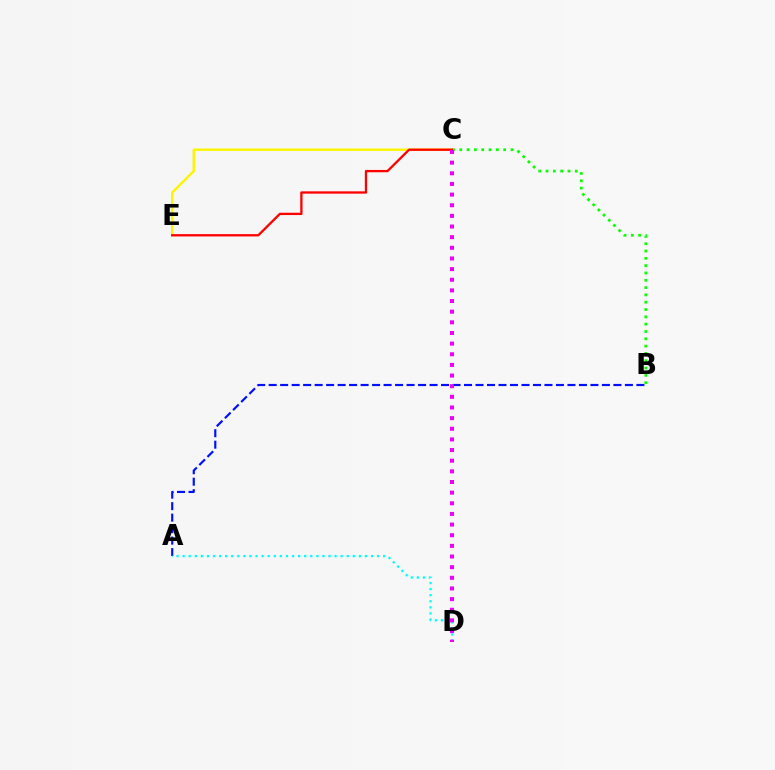{('A', 'B'): [{'color': '#0010ff', 'line_style': 'dashed', 'thickness': 1.56}], ('B', 'C'): [{'color': '#08ff00', 'line_style': 'dotted', 'thickness': 1.99}], ('A', 'D'): [{'color': '#00fff6', 'line_style': 'dotted', 'thickness': 1.65}], ('C', 'E'): [{'color': '#fcf500', 'line_style': 'solid', 'thickness': 1.73}, {'color': '#ff0000', 'line_style': 'solid', 'thickness': 1.66}], ('C', 'D'): [{'color': '#ee00ff', 'line_style': 'dotted', 'thickness': 2.89}]}